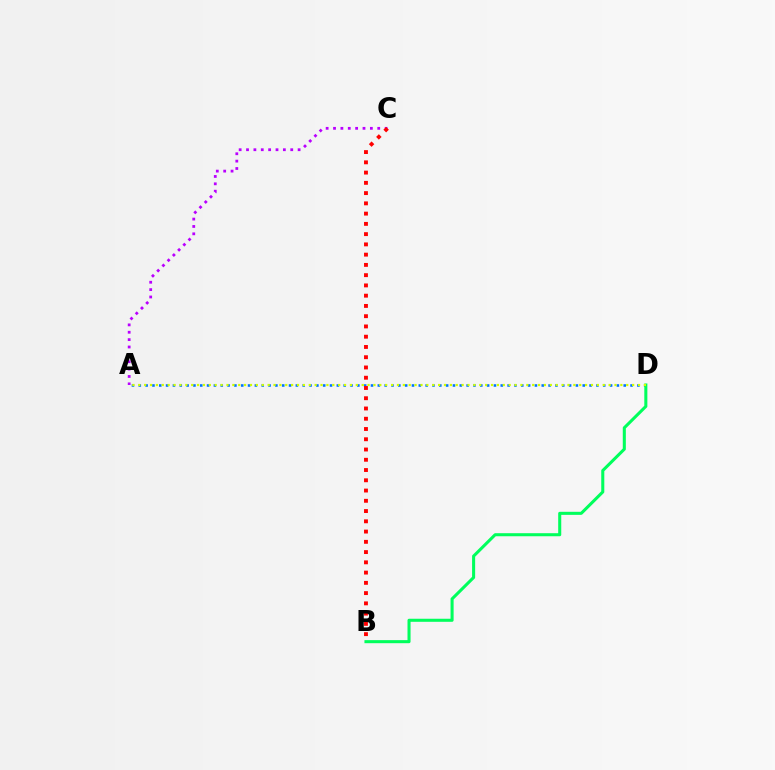{('A', 'D'): [{'color': '#0074ff', 'line_style': 'dotted', 'thickness': 1.86}, {'color': '#d1ff00', 'line_style': 'dotted', 'thickness': 1.6}], ('B', 'D'): [{'color': '#00ff5c', 'line_style': 'solid', 'thickness': 2.2}], ('A', 'C'): [{'color': '#b900ff', 'line_style': 'dotted', 'thickness': 2.0}], ('B', 'C'): [{'color': '#ff0000', 'line_style': 'dotted', 'thickness': 2.79}]}